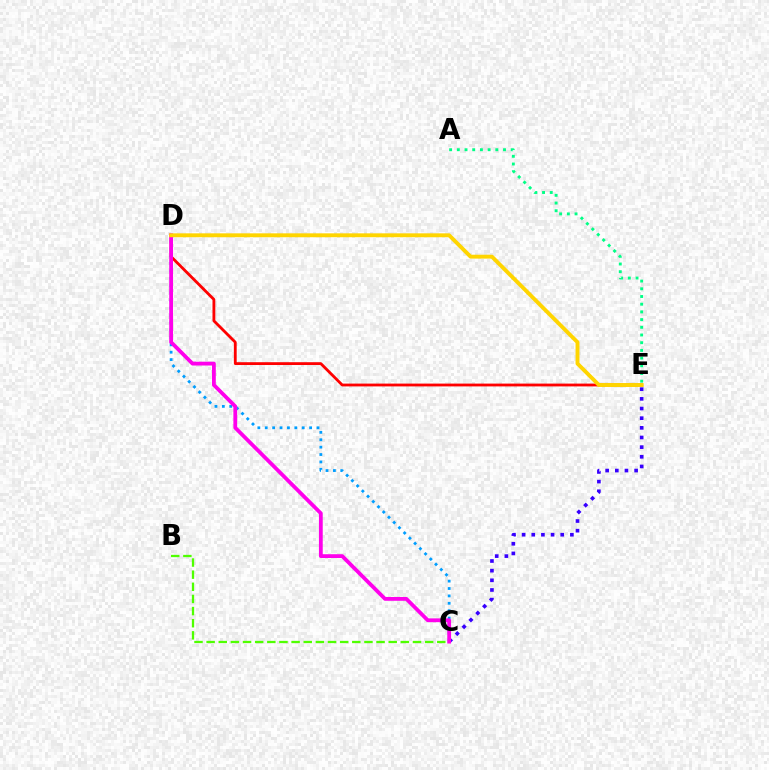{('C', 'D'): [{'color': '#009eff', 'line_style': 'dotted', 'thickness': 2.01}, {'color': '#ff00ed', 'line_style': 'solid', 'thickness': 2.73}], ('B', 'C'): [{'color': '#4fff00', 'line_style': 'dashed', 'thickness': 1.65}], ('D', 'E'): [{'color': '#ff0000', 'line_style': 'solid', 'thickness': 2.03}, {'color': '#ffd500', 'line_style': 'solid', 'thickness': 2.8}], ('C', 'E'): [{'color': '#3700ff', 'line_style': 'dotted', 'thickness': 2.62}], ('A', 'E'): [{'color': '#00ff86', 'line_style': 'dotted', 'thickness': 2.09}]}